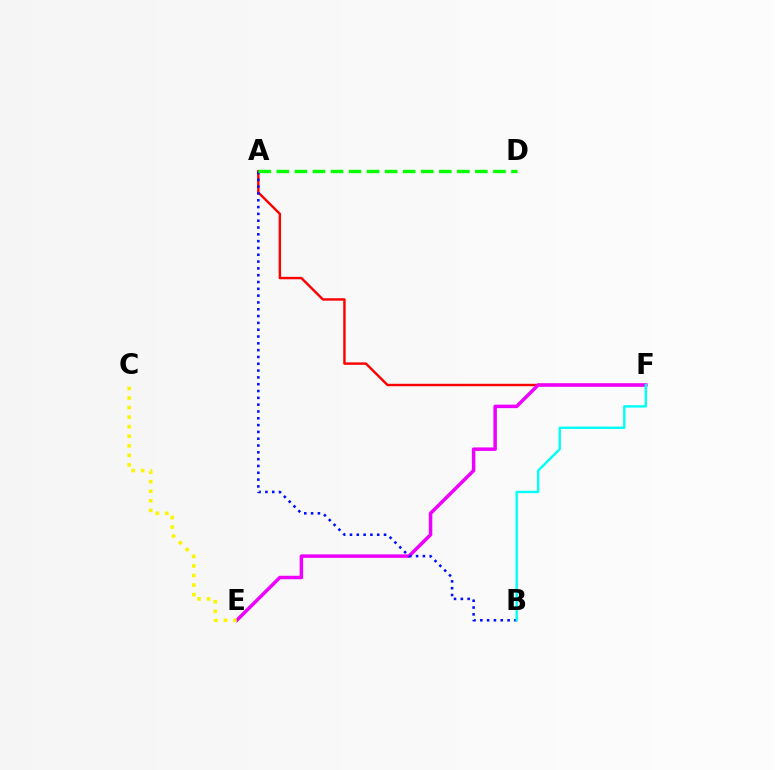{('A', 'F'): [{'color': '#ff0000', 'line_style': 'solid', 'thickness': 1.75}], ('E', 'F'): [{'color': '#ee00ff', 'line_style': 'solid', 'thickness': 2.52}], ('A', 'B'): [{'color': '#0010ff', 'line_style': 'dotted', 'thickness': 1.85}], ('C', 'E'): [{'color': '#fcf500', 'line_style': 'dotted', 'thickness': 2.6}], ('A', 'D'): [{'color': '#08ff00', 'line_style': 'dashed', 'thickness': 2.45}], ('B', 'F'): [{'color': '#00fff6', 'line_style': 'solid', 'thickness': 1.73}]}